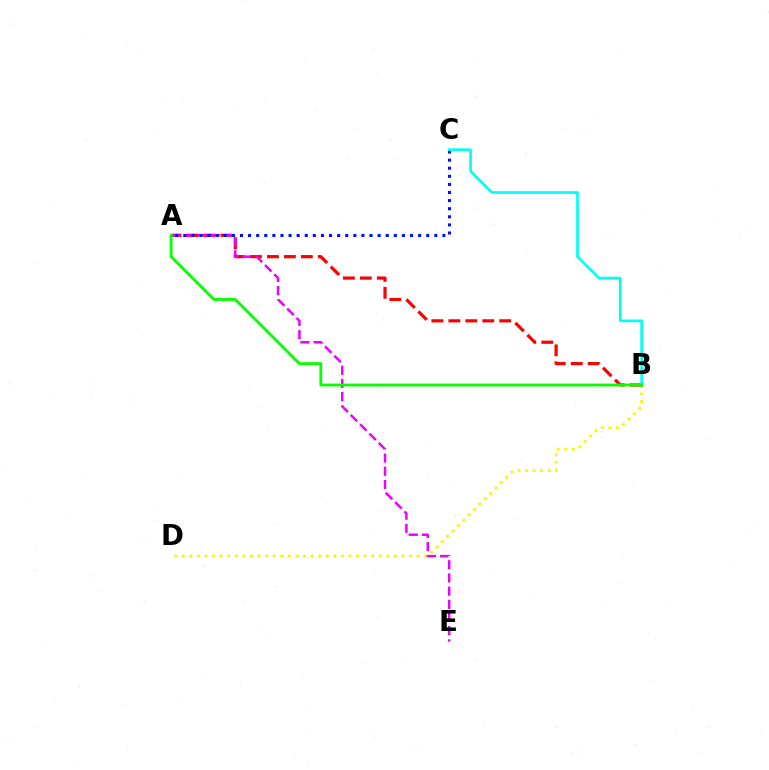{('B', 'D'): [{'color': '#fcf500', 'line_style': 'dotted', 'thickness': 2.06}], ('A', 'B'): [{'color': '#ff0000', 'line_style': 'dashed', 'thickness': 2.3}, {'color': '#08ff00', 'line_style': 'solid', 'thickness': 2.05}], ('A', 'E'): [{'color': '#ee00ff', 'line_style': 'dashed', 'thickness': 1.79}], ('A', 'C'): [{'color': '#0010ff', 'line_style': 'dotted', 'thickness': 2.2}], ('B', 'C'): [{'color': '#00fff6', 'line_style': 'solid', 'thickness': 1.95}]}